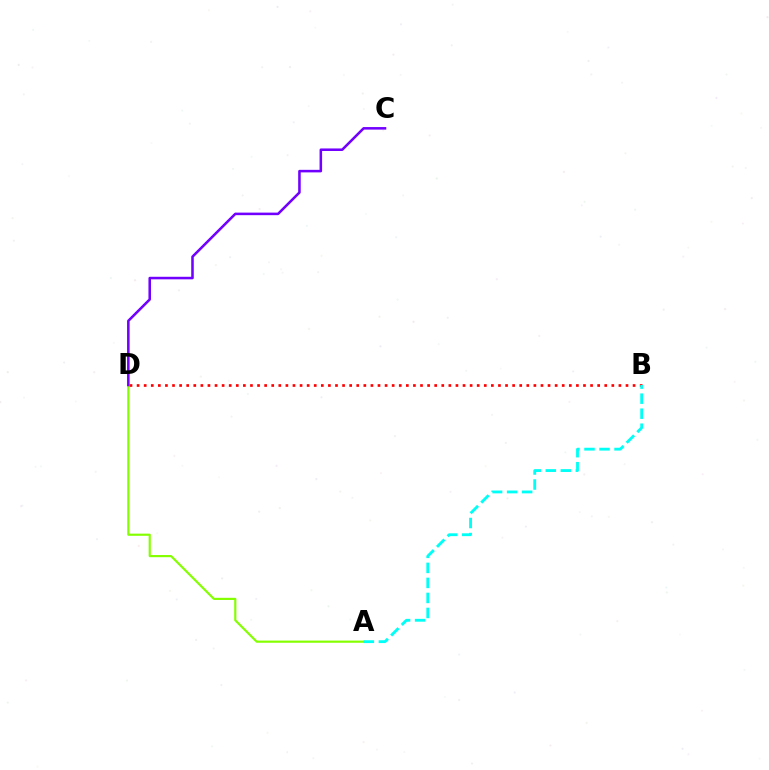{('A', 'D'): [{'color': '#84ff00', 'line_style': 'solid', 'thickness': 1.56}], ('C', 'D'): [{'color': '#7200ff', 'line_style': 'solid', 'thickness': 1.84}], ('B', 'D'): [{'color': '#ff0000', 'line_style': 'dotted', 'thickness': 1.93}], ('A', 'B'): [{'color': '#00fff6', 'line_style': 'dashed', 'thickness': 2.04}]}